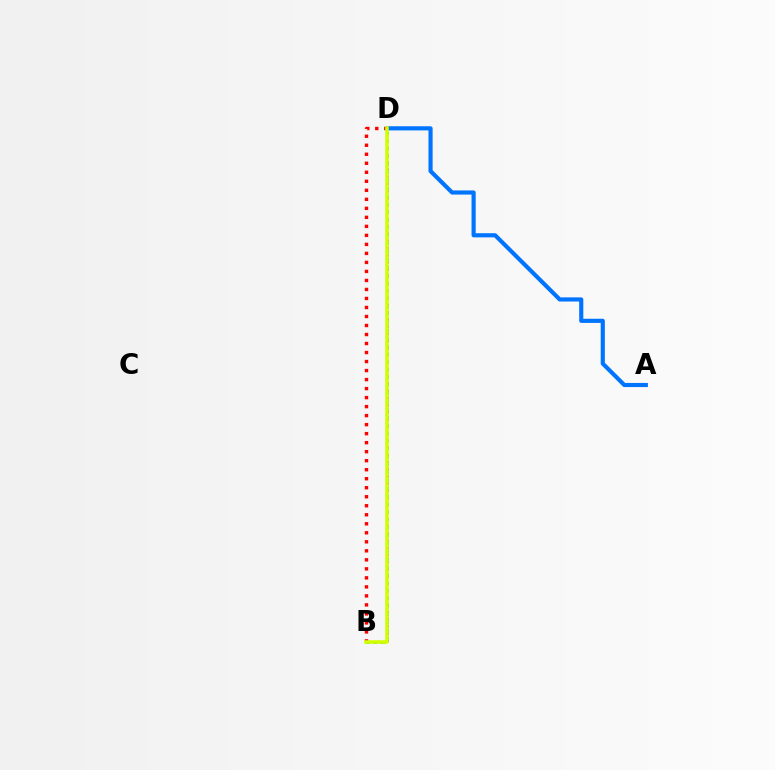{('B', 'D'): [{'color': '#b900ff', 'line_style': 'dotted', 'thickness': 1.94}, {'color': '#00ff5c', 'line_style': 'dotted', 'thickness': 2.15}, {'color': '#ff0000', 'line_style': 'dotted', 'thickness': 2.45}, {'color': '#d1ff00', 'line_style': 'solid', 'thickness': 2.56}], ('A', 'D'): [{'color': '#0074ff', 'line_style': 'solid', 'thickness': 2.98}]}